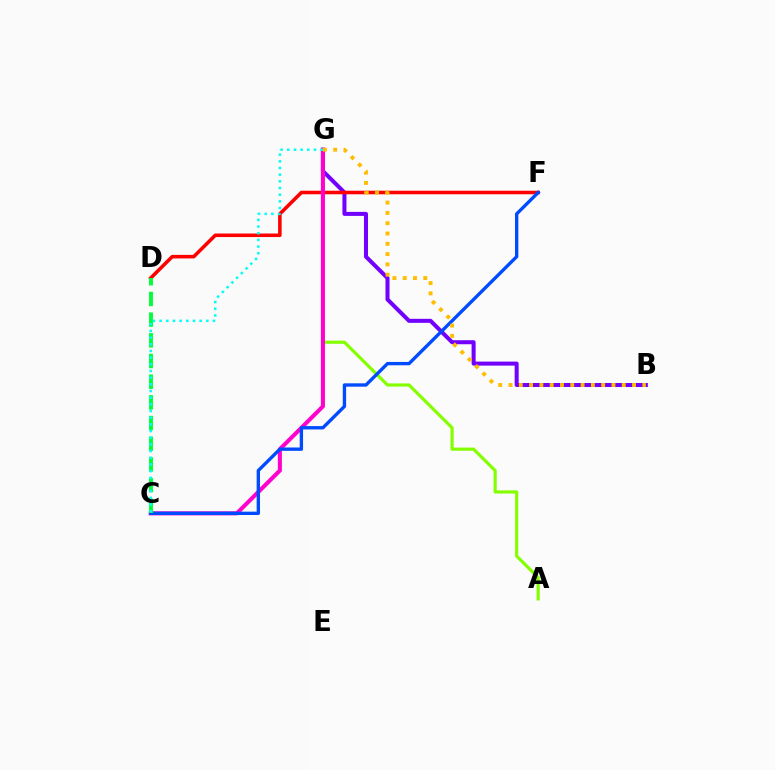{('A', 'G'): [{'color': '#84ff00', 'line_style': 'solid', 'thickness': 2.28}], ('B', 'G'): [{'color': '#7200ff', 'line_style': 'solid', 'thickness': 2.9}, {'color': '#ffbd00', 'line_style': 'dotted', 'thickness': 2.8}], ('D', 'F'): [{'color': '#ff0000', 'line_style': 'solid', 'thickness': 2.56}], ('C', 'G'): [{'color': '#ff00cf', 'line_style': 'solid', 'thickness': 2.92}, {'color': '#00fff6', 'line_style': 'dotted', 'thickness': 1.81}], ('C', 'F'): [{'color': '#004bff', 'line_style': 'solid', 'thickness': 2.41}], ('C', 'D'): [{'color': '#00ff39', 'line_style': 'dashed', 'thickness': 2.81}]}